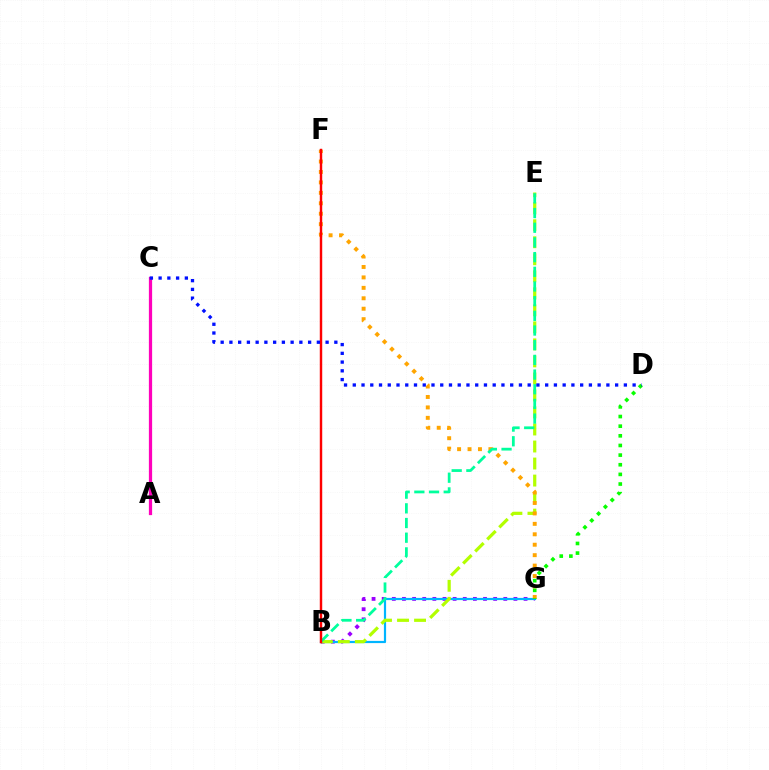{('B', 'G'): [{'color': '#9b00ff', 'line_style': 'dotted', 'thickness': 2.75}, {'color': '#00b5ff', 'line_style': 'solid', 'thickness': 1.58}], ('B', 'E'): [{'color': '#b3ff00', 'line_style': 'dashed', 'thickness': 2.31}, {'color': '#00ff9d', 'line_style': 'dashed', 'thickness': 1.99}], ('F', 'G'): [{'color': '#ffa500', 'line_style': 'dotted', 'thickness': 2.84}], ('D', 'G'): [{'color': '#08ff00', 'line_style': 'dotted', 'thickness': 2.62}], ('B', 'F'): [{'color': '#ff0000', 'line_style': 'solid', 'thickness': 1.76}], ('A', 'C'): [{'color': '#ff00bd', 'line_style': 'solid', 'thickness': 2.33}], ('C', 'D'): [{'color': '#0010ff', 'line_style': 'dotted', 'thickness': 2.38}]}